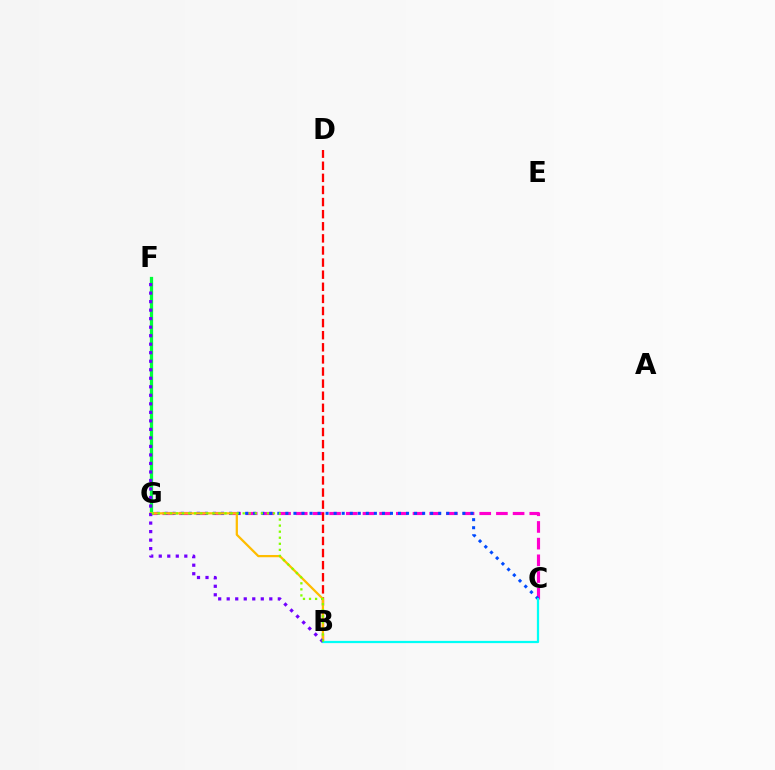{('C', 'G'): [{'color': '#ff00cf', 'line_style': 'dashed', 'thickness': 2.27}, {'color': '#004bff', 'line_style': 'dotted', 'thickness': 2.19}], ('B', 'D'): [{'color': '#ff0000', 'line_style': 'dashed', 'thickness': 1.64}], ('F', 'G'): [{'color': '#00ff39', 'line_style': 'solid', 'thickness': 2.35}], ('B', 'G'): [{'color': '#ffbd00', 'line_style': 'solid', 'thickness': 1.62}, {'color': '#84ff00', 'line_style': 'dotted', 'thickness': 1.65}], ('B', 'C'): [{'color': '#00fff6', 'line_style': 'solid', 'thickness': 1.61}], ('B', 'F'): [{'color': '#7200ff', 'line_style': 'dotted', 'thickness': 2.31}]}